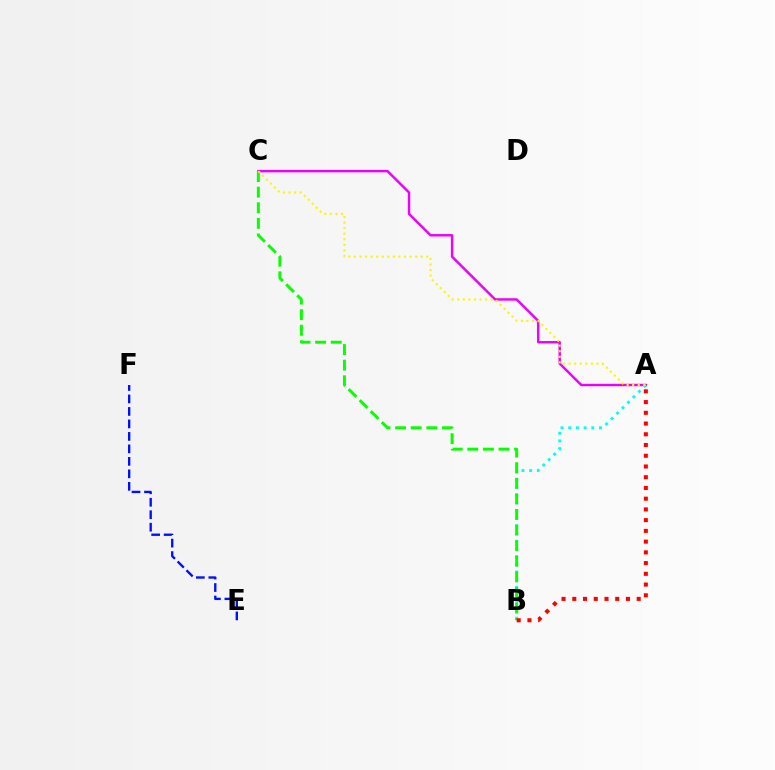{('A', 'C'): [{'color': '#ee00ff', 'line_style': 'solid', 'thickness': 1.76}, {'color': '#fcf500', 'line_style': 'dotted', 'thickness': 1.51}], ('A', 'B'): [{'color': '#00fff6', 'line_style': 'dotted', 'thickness': 2.09}, {'color': '#ff0000', 'line_style': 'dotted', 'thickness': 2.92}], ('B', 'C'): [{'color': '#08ff00', 'line_style': 'dashed', 'thickness': 2.12}], ('E', 'F'): [{'color': '#0010ff', 'line_style': 'dashed', 'thickness': 1.7}]}